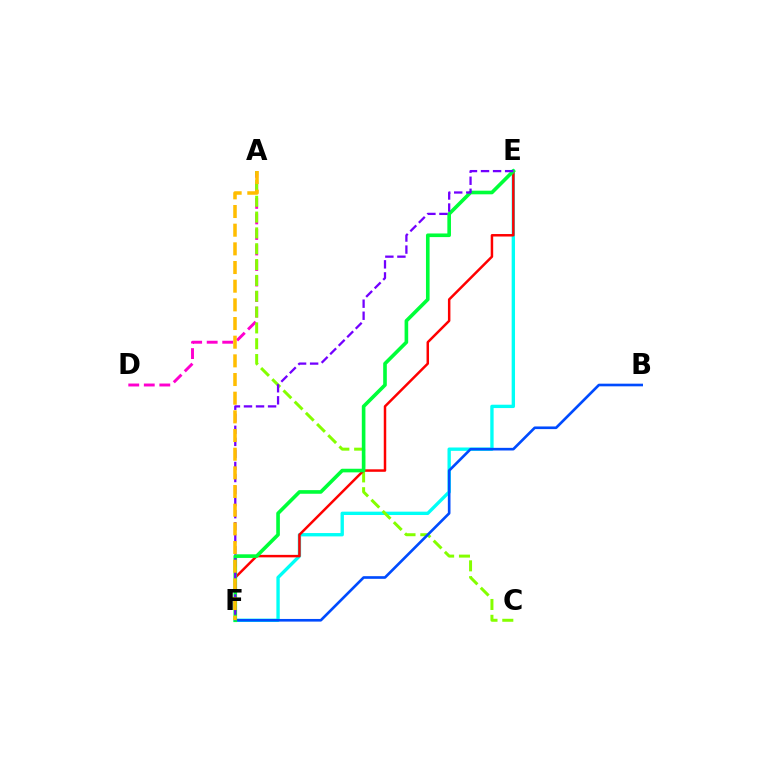{('A', 'D'): [{'color': '#ff00cf', 'line_style': 'dashed', 'thickness': 2.11}], ('E', 'F'): [{'color': '#00fff6', 'line_style': 'solid', 'thickness': 2.41}, {'color': '#ff0000', 'line_style': 'solid', 'thickness': 1.79}, {'color': '#00ff39', 'line_style': 'solid', 'thickness': 2.61}, {'color': '#7200ff', 'line_style': 'dashed', 'thickness': 1.64}], ('A', 'C'): [{'color': '#84ff00', 'line_style': 'dashed', 'thickness': 2.15}], ('B', 'F'): [{'color': '#004bff', 'line_style': 'solid', 'thickness': 1.91}], ('A', 'F'): [{'color': '#ffbd00', 'line_style': 'dashed', 'thickness': 2.54}]}